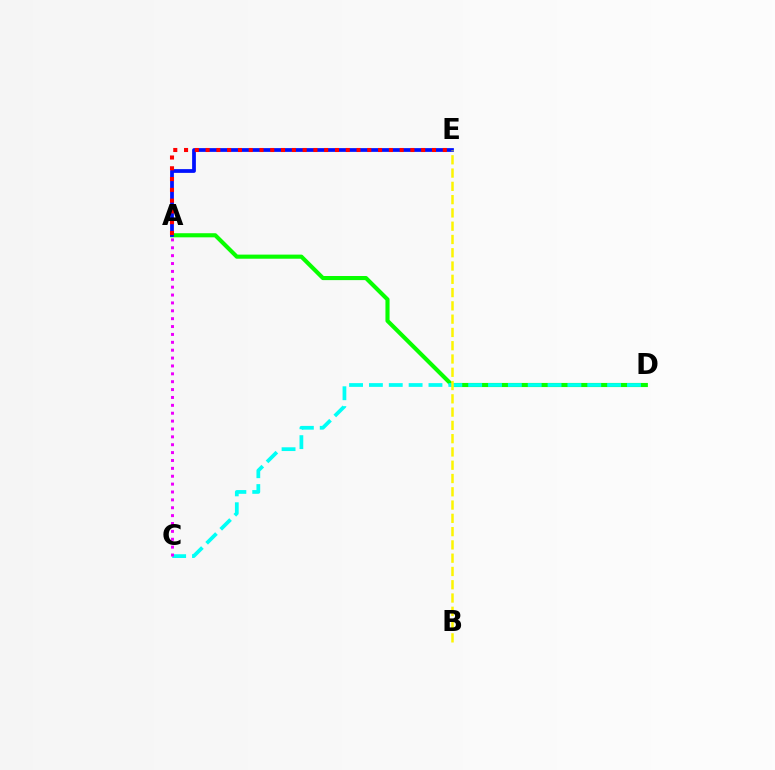{('A', 'D'): [{'color': '#08ff00', 'line_style': 'solid', 'thickness': 2.96}], ('A', 'E'): [{'color': '#0010ff', 'line_style': 'solid', 'thickness': 2.7}, {'color': '#ff0000', 'line_style': 'dotted', 'thickness': 2.93}], ('C', 'D'): [{'color': '#00fff6', 'line_style': 'dashed', 'thickness': 2.7}], ('B', 'E'): [{'color': '#fcf500', 'line_style': 'dashed', 'thickness': 1.8}], ('A', 'C'): [{'color': '#ee00ff', 'line_style': 'dotted', 'thickness': 2.14}]}